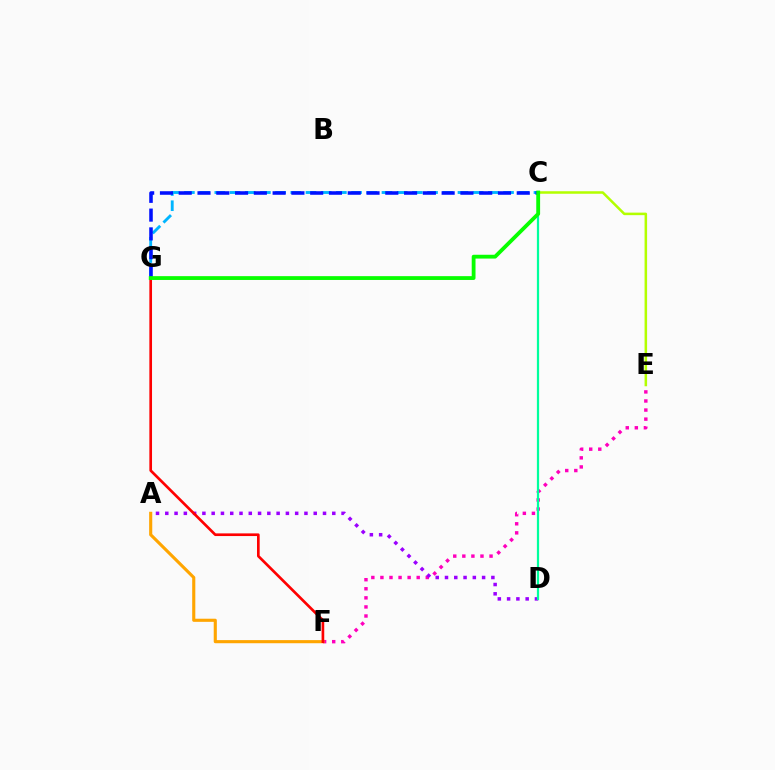{('C', 'E'): [{'color': '#b3ff00', 'line_style': 'solid', 'thickness': 1.82}], ('E', 'F'): [{'color': '#ff00bd', 'line_style': 'dotted', 'thickness': 2.47}], ('A', 'D'): [{'color': '#9b00ff', 'line_style': 'dotted', 'thickness': 2.52}], ('C', 'G'): [{'color': '#00b5ff', 'line_style': 'dashed', 'thickness': 2.06}, {'color': '#0010ff', 'line_style': 'dashed', 'thickness': 2.55}, {'color': '#08ff00', 'line_style': 'solid', 'thickness': 2.74}], ('A', 'F'): [{'color': '#ffa500', 'line_style': 'solid', 'thickness': 2.24}], ('F', 'G'): [{'color': '#ff0000', 'line_style': 'solid', 'thickness': 1.92}], ('C', 'D'): [{'color': '#00ff9d', 'line_style': 'solid', 'thickness': 1.6}]}